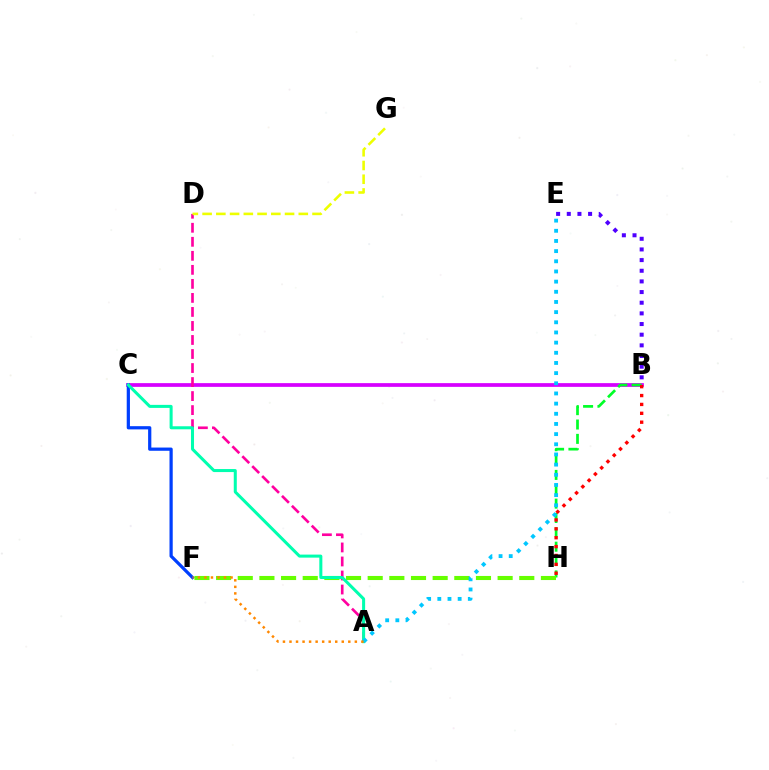{('B', 'C'): [{'color': '#d600ff', 'line_style': 'solid', 'thickness': 2.69}], ('B', 'E'): [{'color': '#4f00ff', 'line_style': 'dotted', 'thickness': 2.9}], ('C', 'F'): [{'color': '#003fff', 'line_style': 'solid', 'thickness': 2.32}], ('A', 'D'): [{'color': '#ff00a0', 'line_style': 'dashed', 'thickness': 1.91}], ('B', 'H'): [{'color': '#00ff27', 'line_style': 'dashed', 'thickness': 1.95}, {'color': '#ff0000', 'line_style': 'dotted', 'thickness': 2.41}], ('F', 'H'): [{'color': '#66ff00', 'line_style': 'dashed', 'thickness': 2.94}], ('A', 'C'): [{'color': '#00ffaf', 'line_style': 'solid', 'thickness': 2.18}], ('A', 'E'): [{'color': '#00c7ff', 'line_style': 'dotted', 'thickness': 2.76}], ('A', 'F'): [{'color': '#ff8800', 'line_style': 'dotted', 'thickness': 1.78}], ('D', 'G'): [{'color': '#eeff00', 'line_style': 'dashed', 'thickness': 1.87}]}